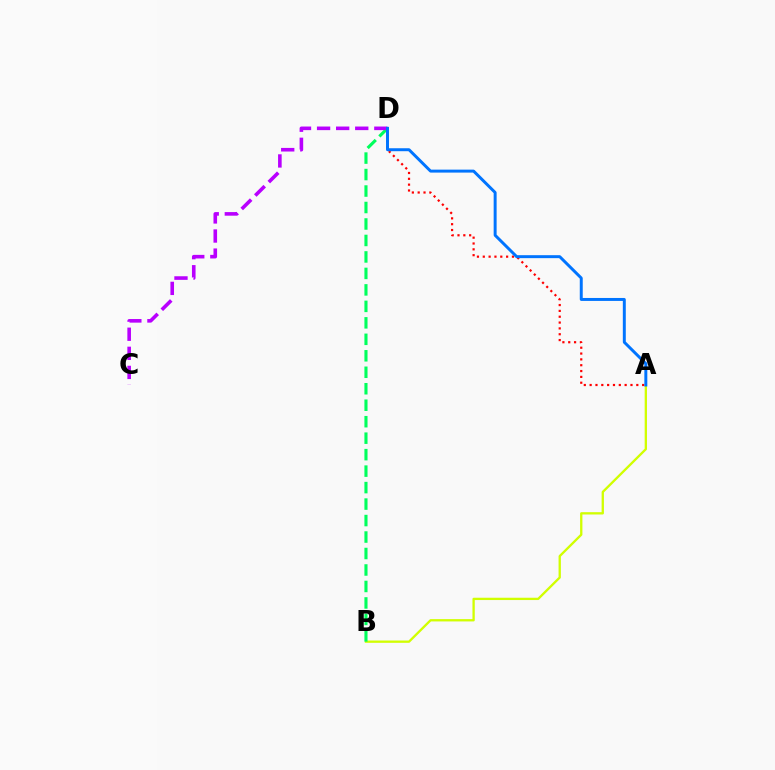{('A', 'B'): [{'color': '#d1ff00', 'line_style': 'solid', 'thickness': 1.66}], ('B', 'D'): [{'color': '#00ff5c', 'line_style': 'dashed', 'thickness': 2.24}], ('C', 'D'): [{'color': '#b900ff', 'line_style': 'dashed', 'thickness': 2.59}], ('A', 'D'): [{'color': '#ff0000', 'line_style': 'dotted', 'thickness': 1.59}, {'color': '#0074ff', 'line_style': 'solid', 'thickness': 2.13}]}